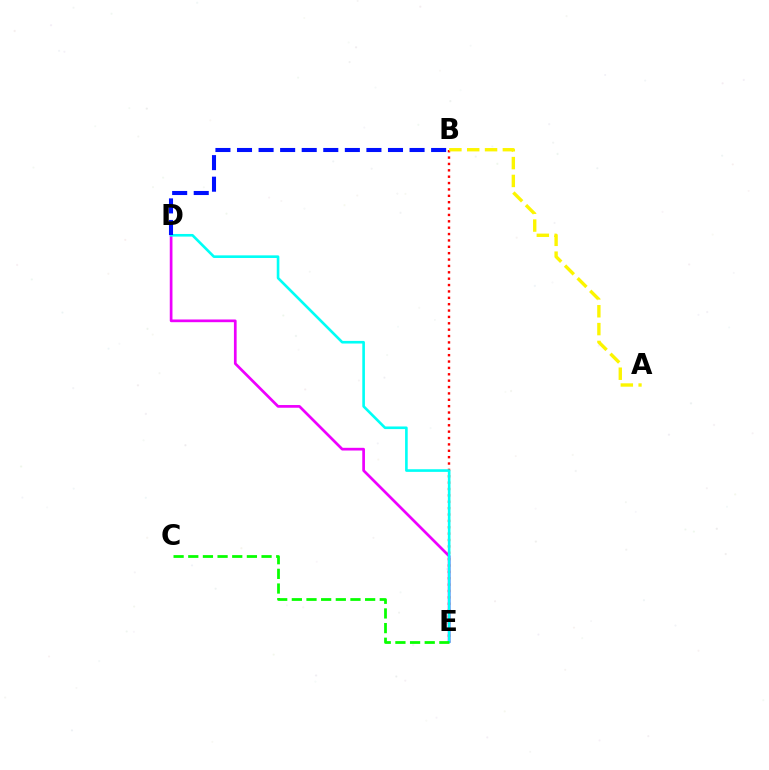{('D', 'E'): [{'color': '#ee00ff', 'line_style': 'solid', 'thickness': 1.95}, {'color': '#00fff6', 'line_style': 'solid', 'thickness': 1.89}], ('B', 'E'): [{'color': '#ff0000', 'line_style': 'dotted', 'thickness': 1.73}], ('B', 'D'): [{'color': '#0010ff', 'line_style': 'dashed', 'thickness': 2.93}], ('C', 'E'): [{'color': '#08ff00', 'line_style': 'dashed', 'thickness': 1.99}], ('A', 'B'): [{'color': '#fcf500', 'line_style': 'dashed', 'thickness': 2.42}]}